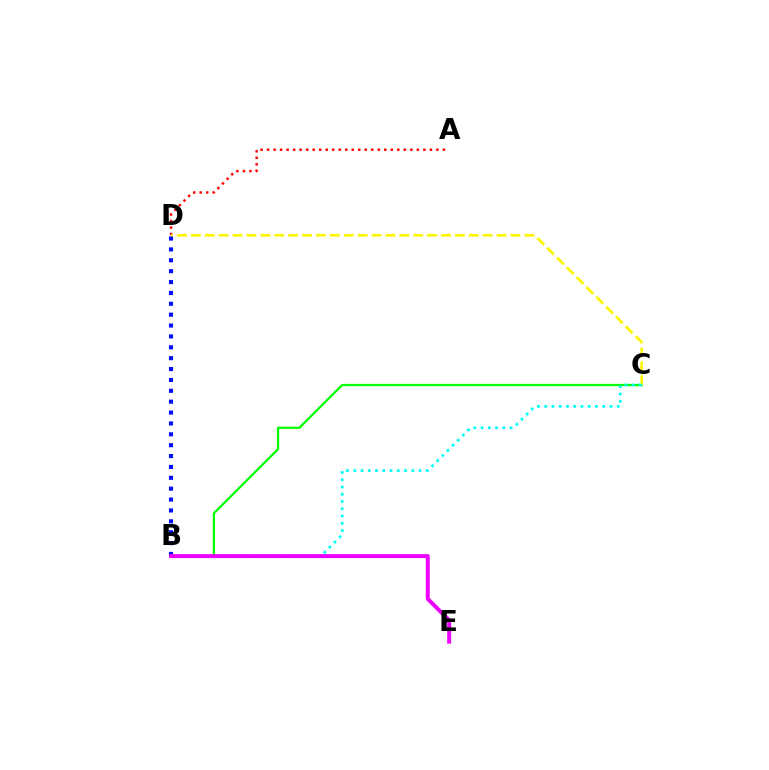{('B', 'C'): [{'color': '#08ff00', 'line_style': 'solid', 'thickness': 1.63}, {'color': '#00fff6', 'line_style': 'dotted', 'thickness': 1.97}], ('A', 'D'): [{'color': '#ff0000', 'line_style': 'dotted', 'thickness': 1.77}], ('C', 'D'): [{'color': '#fcf500', 'line_style': 'dashed', 'thickness': 1.89}], ('B', 'D'): [{'color': '#0010ff', 'line_style': 'dotted', 'thickness': 2.96}], ('B', 'E'): [{'color': '#ee00ff', 'line_style': 'solid', 'thickness': 2.84}]}